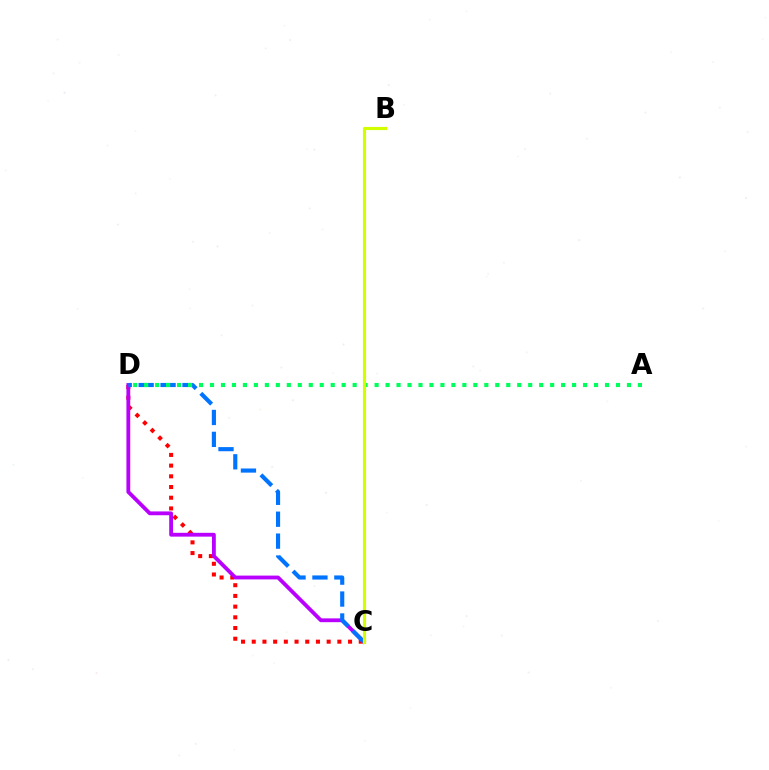{('C', 'D'): [{'color': '#ff0000', 'line_style': 'dotted', 'thickness': 2.91}, {'color': '#b900ff', 'line_style': 'solid', 'thickness': 2.75}, {'color': '#0074ff', 'line_style': 'dashed', 'thickness': 2.98}], ('A', 'D'): [{'color': '#00ff5c', 'line_style': 'dotted', 'thickness': 2.98}], ('B', 'C'): [{'color': '#d1ff00', 'line_style': 'solid', 'thickness': 2.28}]}